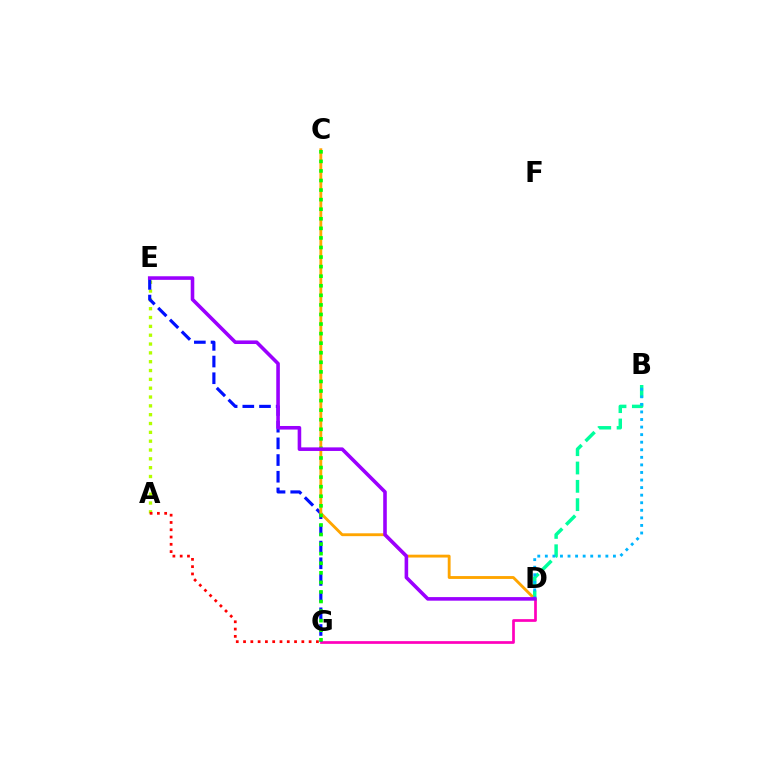{('A', 'E'): [{'color': '#b3ff00', 'line_style': 'dotted', 'thickness': 2.4}], ('D', 'G'): [{'color': '#ff00bd', 'line_style': 'solid', 'thickness': 1.96}], ('A', 'G'): [{'color': '#ff0000', 'line_style': 'dotted', 'thickness': 1.98}], ('E', 'G'): [{'color': '#0010ff', 'line_style': 'dashed', 'thickness': 2.27}], ('B', 'D'): [{'color': '#00ff9d', 'line_style': 'dashed', 'thickness': 2.49}, {'color': '#00b5ff', 'line_style': 'dotted', 'thickness': 2.06}], ('C', 'D'): [{'color': '#ffa500', 'line_style': 'solid', 'thickness': 2.06}], ('C', 'G'): [{'color': '#08ff00', 'line_style': 'dotted', 'thickness': 2.6}], ('D', 'E'): [{'color': '#9b00ff', 'line_style': 'solid', 'thickness': 2.58}]}